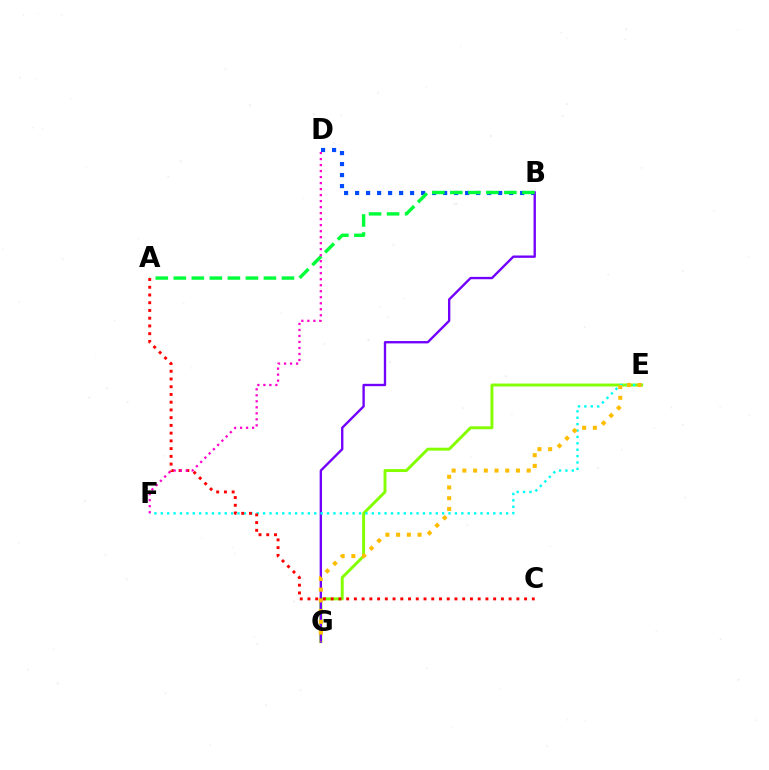{('E', 'G'): [{'color': '#84ff00', 'line_style': 'solid', 'thickness': 2.12}, {'color': '#ffbd00', 'line_style': 'dotted', 'thickness': 2.91}], ('B', 'D'): [{'color': '#004bff', 'line_style': 'dotted', 'thickness': 2.99}], ('B', 'G'): [{'color': '#7200ff', 'line_style': 'solid', 'thickness': 1.7}], ('E', 'F'): [{'color': '#00fff6', 'line_style': 'dotted', 'thickness': 1.74}], ('A', 'B'): [{'color': '#00ff39', 'line_style': 'dashed', 'thickness': 2.45}], ('A', 'C'): [{'color': '#ff0000', 'line_style': 'dotted', 'thickness': 2.1}], ('D', 'F'): [{'color': '#ff00cf', 'line_style': 'dotted', 'thickness': 1.63}]}